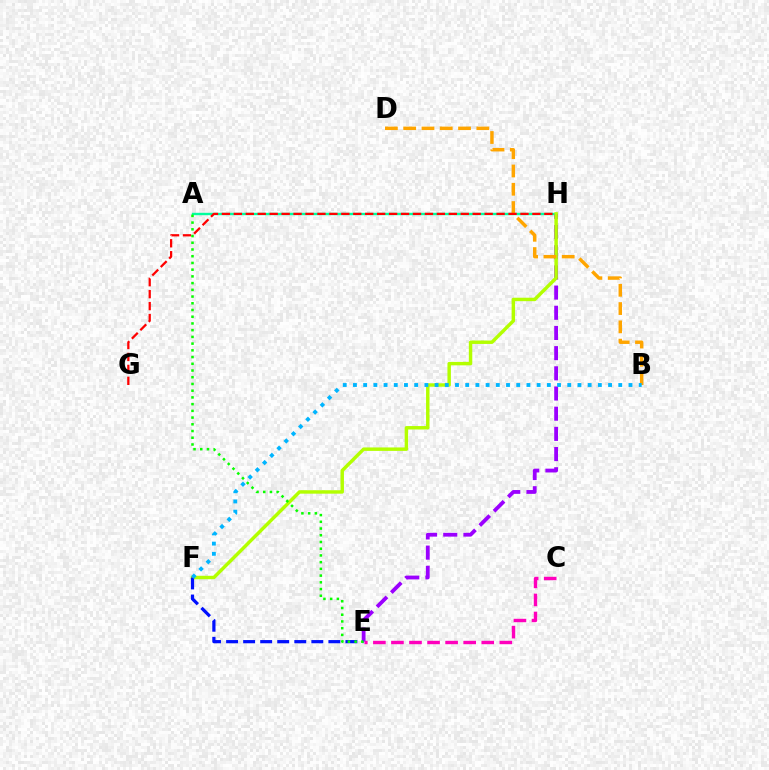{('A', 'H'): [{'color': '#00ff9d', 'line_style': 'solid', 'thickness': 1.72}], ('E', 'H'): [{'color': '#9b00ff', 'line_style': 'dashed', 'thickness': 2.74}], ('F', 'H'): [{'color': '#b3ff00', 'line_style': 'solid', 'thickness': 2.48}], ('B', 'D'): [{'color': '#ffa500', 'line_style': 'dashed', 'thickness': 2.48}], ('C', 'E'): [{'color': '#ff00bd', 'line_style': 'dashed', 'thickness': 2.45}], ('G', 'H'): [{'color': '#ff0000', 'line_style': 'dashed', 'thickness': 1.62}], ('E', 'F'): [{'color': '#0010ff', 'line_style': 'dashed', 'thickness': 2.32}], ('B', 'F'): [{'color': '#00b5ff', 'line_style': 'dotted', 'thickness': 2.77}], ('A', 'E'): [{'color': '#08ff00', 'line_style': 'dotted', 'thickness': 1.83}]}